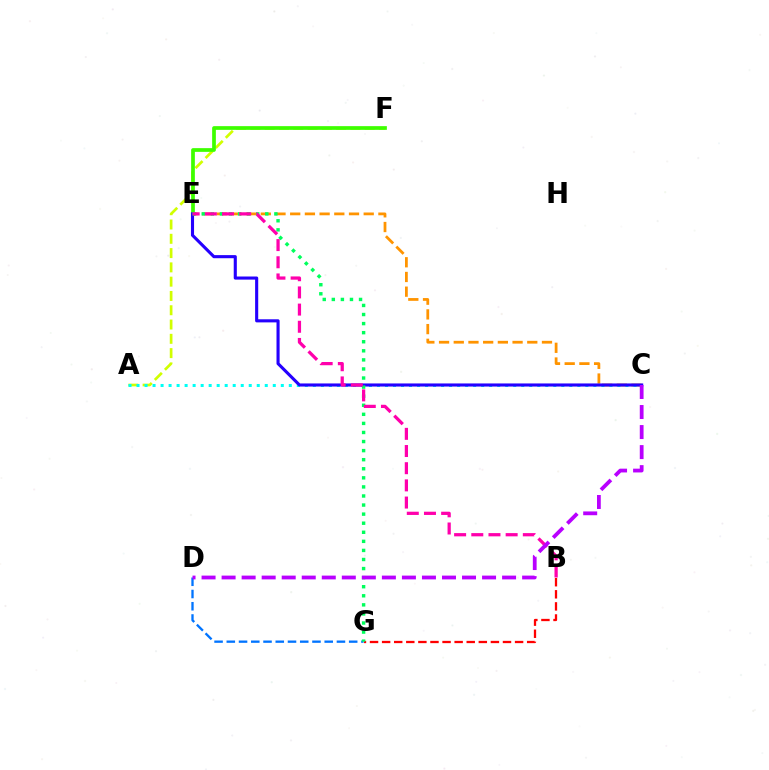{('A', 'F'): [{'color': '#d1ff00', 'line_style': 'dashed', 'thickness': 1.94}], ('D', 'G'): [{'color': '#0074ff', 'line_style': 'dashed', 'thickness': 1.66}], ('C', 'E'): [{'color': '#ff9400', 'line_style': 'dashed', 'thickness': 2.0}, {'color': '#2500ff', 'line_style': 'solid', 'thickness': 2.24}], ('A', 'C'): [{'color': '#00fff6', 'line_style': 'dotted', 'thickness': 2.18}], ('B', 'G'): [{'color': '#ff0000', 'line_style': 'dashed', 'thickness': 1.64}], ('E', 'F'): [{'color': '#3dff00', 'line_style': 'solid', 'thickness': 2.68}], ('E', 'G'): [{'color': '#00ff5c', 'line_style': 'dotted', 'thickness': 2.47}], ('B', 'E'): [{'color': '#ff00ac', 'line_style': 'dashed', 'thickness': 2.33}], ('C', 'D'): [{'color': '#b900ff', 'line_style': 'dashed', 'thickness': 2.72}]}